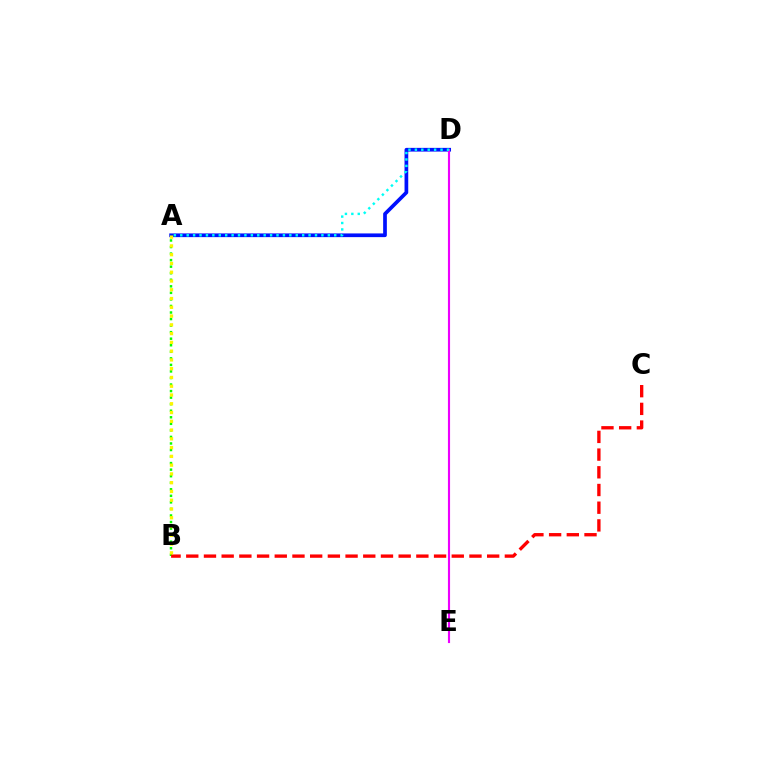{('A', 'D'): [{'color': '#0010ff', 'line_style': 'solid', 'thickness': 2.67}, {'color': '#00fff6', 'line_style': 'dotted', 'thickness': 1.74}], ('A', 'B'): [{'color': '#08ff00', 'line_style': 'dotted', 'thickness': 1.78}, {'color': '#fcf500', 'line_style': 'dotted', 'thickness': 2.38}], ('D', 'E'): [{'color': '#ee00ff', 'line_style': 'solid', 'thickness': 1.53}], ('B', 'C'): [{'color': '#ff0000', 'line_style': 'dashed', 'thickness': 2.4}]}